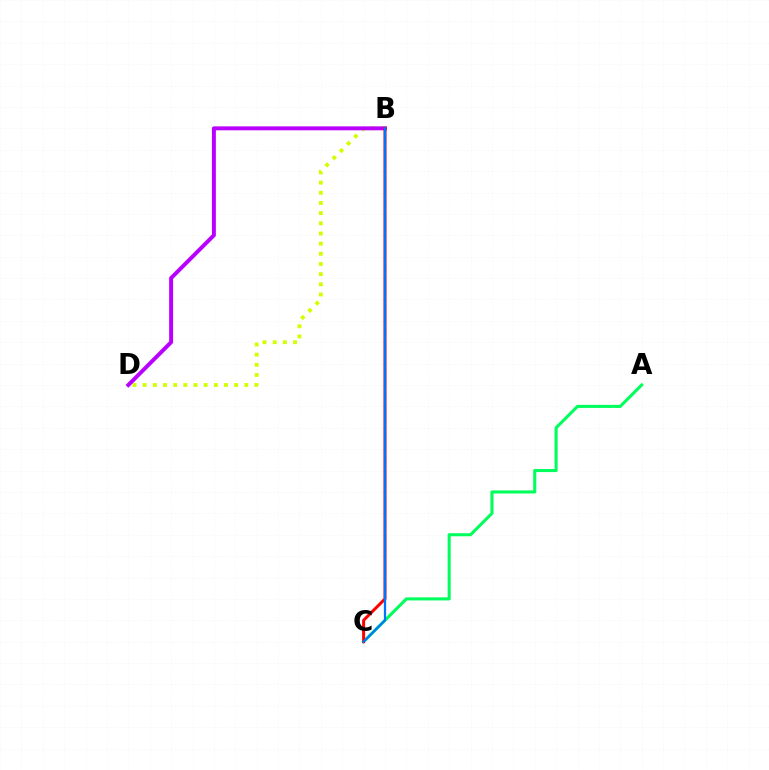{('B', 'D'): [{'color': '#d1ff00', 'line_style': 'dotted', 'thickness': 2.76}, {'color': '#b900ff', 'line_style': 'solid', 'thickness': 2.84}], ('A', 'C'): [{'color': '#00ff5c', 'line_style': 'solid', 'thickness': 2.21}], ('B', 'C'): [{'color': '#ff0000', 'line_style': 'solid', 'thickness': 2.16}, {'color': '#0074ff', 'line_style': 'solid', 'thickness': 1.62}]}